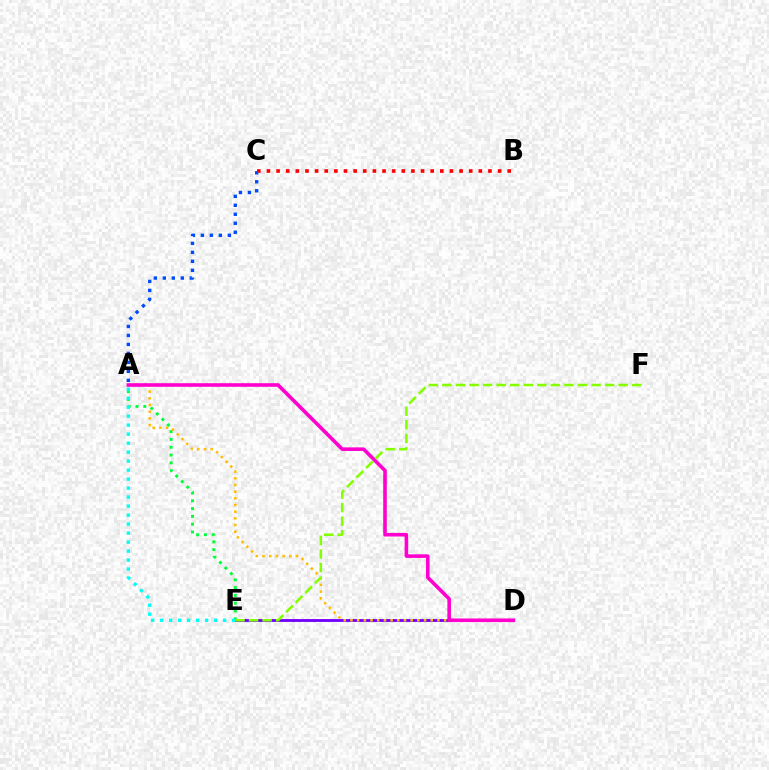{('A', 'C'): [{'color': '#004bff', 'line_style': 'dotted', 'thickness': 2.44}], ('D', 'E'): [{'color': '#7200ff', 'line_style': 'solid', 'thickness': 2.04}], ('A', 'E'): [{'color': '#00ff39', 'line_style': 'dotted', 'thickness': 2.12}, {'color': '#00fff6', 'line_style': 'dotted', 'thickness': 2.44}], ('A', 'D'): [{'color': '#ffbd00', 'line_style': 'dotted', 'thickness': 1.82}, {'color': '#ff00cf', 'line_style': 'solid', 'thickness': 2.59}], ('E', 'F'): [{'color': '#84ff00', 'line_style': 'dashed', 'thickness': 1.84}], ('B', 'C'): [{'color': '#ff0000', 'line_style': 'dotted', 'thickness': 2.62}]}